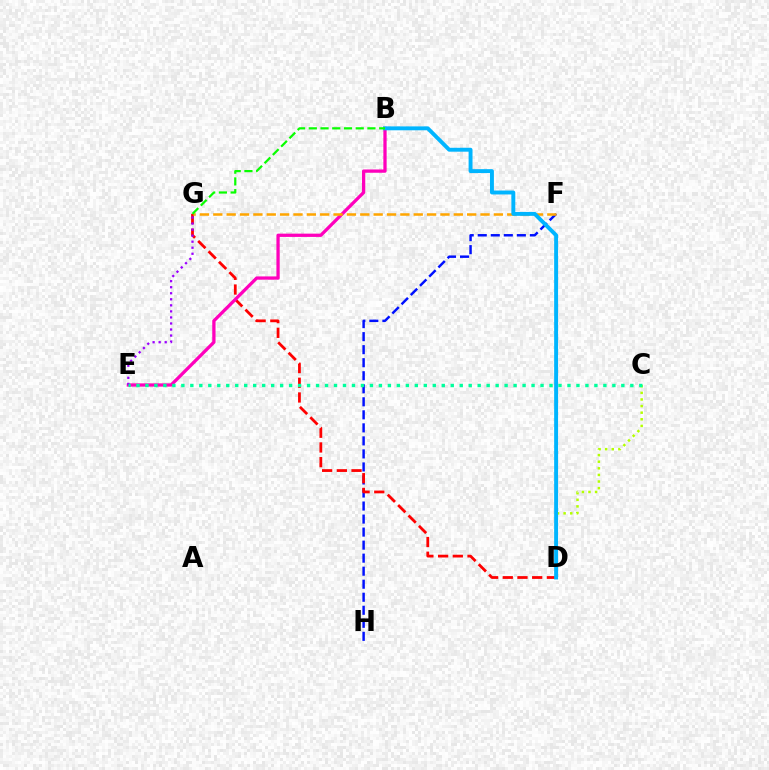{('F', 'H'): [{'color': '#0010ff', 'line_style': 'dashed', 'thickness': 1.77}], ('D', 'G'): [{'color': '#ff0000', 'line_style': 'dashed', 'thickness': 2.0}], ('B', 'E'): [{'color': '#ff00bd', 'line_style': 'solid', 'thickness': 2.36}], ('C', 'D'): [{'color': '#b3ff00', 'line_style': 'dotted', 'thickness': 1.8}], ('E', 'G'): [{'color': '#9b00ff', 'line_style': 'dotted', 'thickness': 1.64}], ('F', 'G'): [{'color': '#ffa500', 'line_style': 'dashed', 'thickness': 1.82}], ('B', 'D'): [{'color': '#00b5ff', 'line_style': 'solid', 'thickness': 2.82}], ('B', 'G'): [{'color': '#08ff00', 'line_style': 'dashed', 'thickness': 1.59}], ('C', 'E'): [{'color': '#00ff9d', 'line_style': 'dotted', 'thickness': 2.44}]}